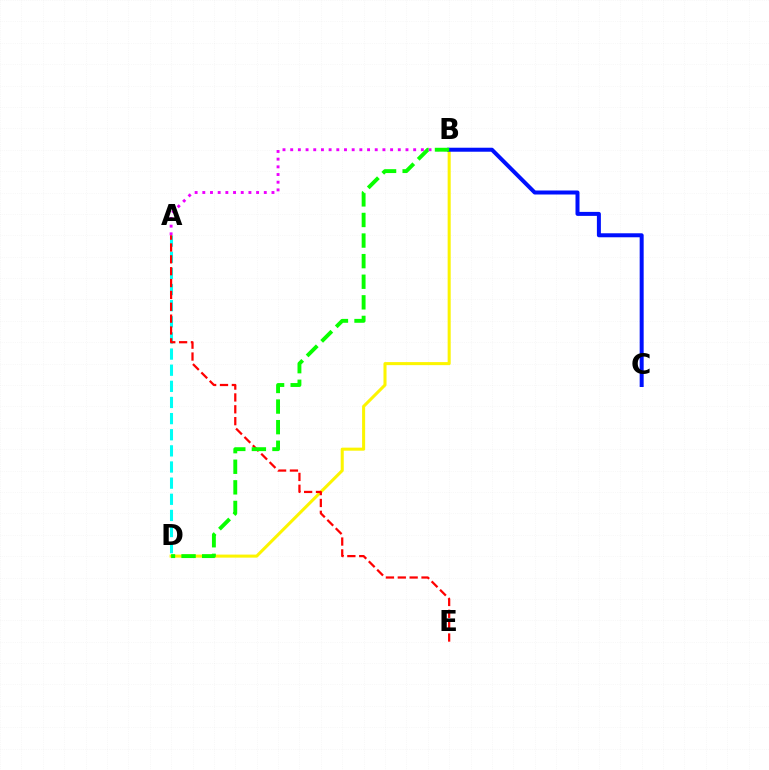{('A', 'B'): [{'color': '#ee00ff', 'line_style': 'dotted', 'thickness': 2.09}], ('A', 'D'): [{'color': '#00fff6', 'line_style': 'dashed', 'thickness': 2.19}], ('B', 'D'): [{'color': '#fcf500', 'line_style': 'solid', 'thickness': 2.19}, {'color': '#08ff00', 'line_style': 'dashed', 'thickness': 2.8}], ('B', 'C'): [{'color': '#0010ff', 'line_style': 'solid', 'thickness': 2.88}], ('A', 'E'): [{'color': '#ff0000', 'line_style': 'dashed', 'thickness': 1.61}]}